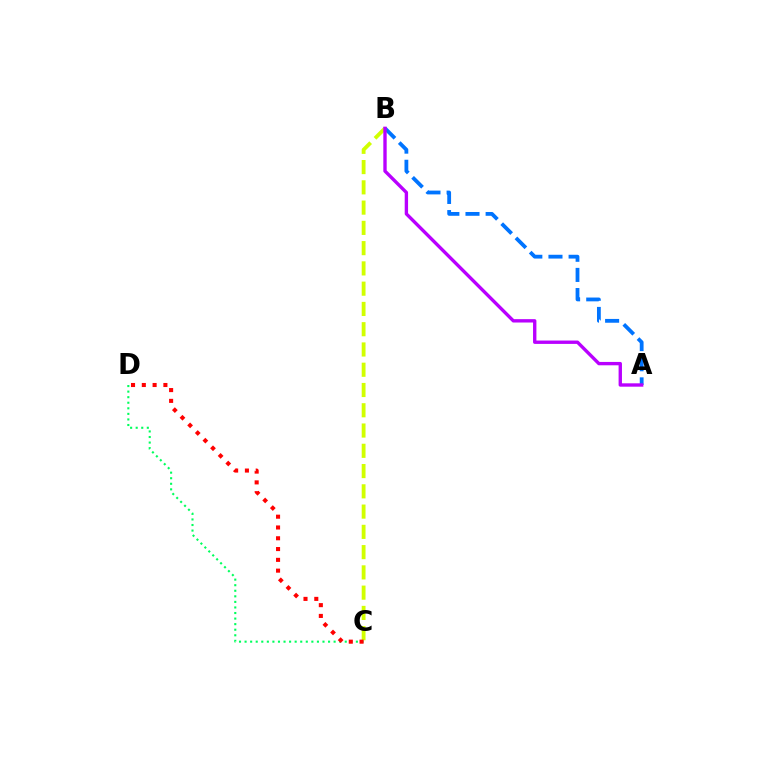{('B', 'C'): [{'color': '#d1ff00', 'line_style': 'dashed', 'thickness': 2.75}], ('A', 'B'): [{'color': '#0074ff', 'line_style': 'dashed', 'thickness': 2.74}, {'color': '#b900ff', 'line_style': 'solid', 'thickness': 2.42}], ('C', 'D'): [{'color': '#00ff5c', 'line_style': 'dotted', 'thickness': 1.51}, {'color': '#ff0000', 'line_style': 'dotted', 'thickness': 2.93}]}